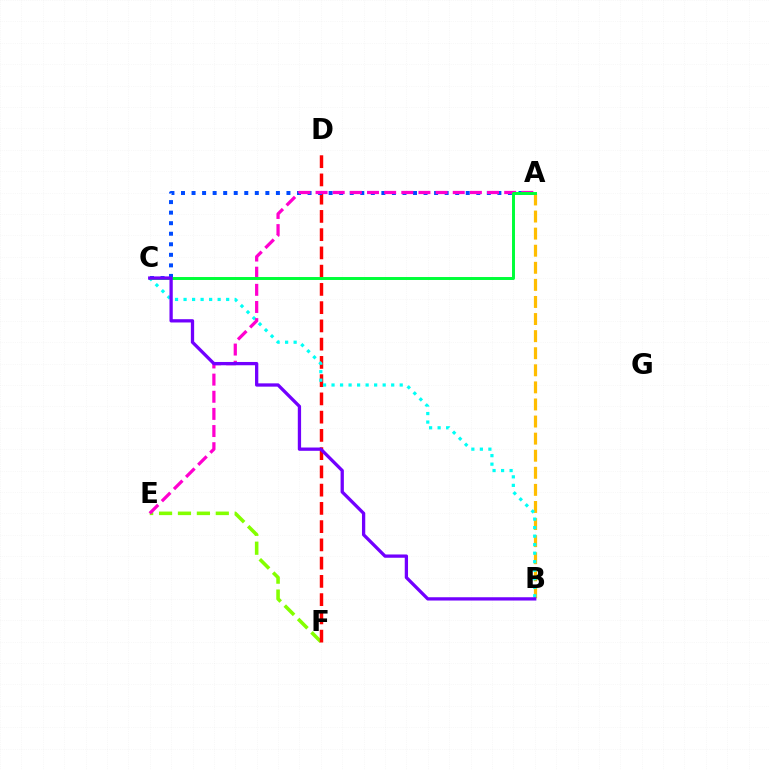{('A', 'B'): [{'color': '#ffbd00', 'line_style': 'dashed', 'thickness': 2.32}], ('E', 'F'): [{'color': '#84ff00', 'line_style': 'dashed', 'thickness': 2.57}], ('D', 'F'): [{'color': '#ff0000', 'line_style': 'dashed', 'thickness': 2.48}], ('B', 'C'): [{'color': '#00fff6', 'line_style': 'dotted', 'thickness': 2.31}, {'color': '#7200ff', 'line_style': 'solid', 'thickness': 2.37}], ('A', 'C'): [{'color': '#004bff', 'line_style': 'dotted', 'thickness': 2.87}, {'color': '#00ff39', 'line_style': 'solid', 'thickness': 2.13}], ('A', 'E'): [{'color': '#ff00cf', 'line_style': 'dashed', 'thickness': 2.33}]}